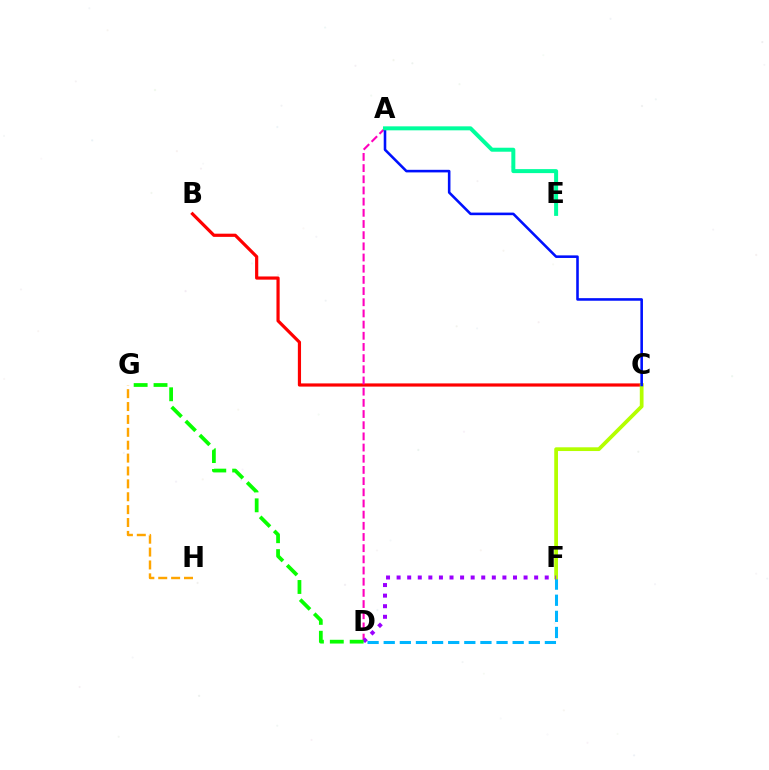{('B', 'C'): [{'color': '#ff0000', 'line_style': 'solid', 'thickness': 2.29}], ('A', 'D'): [{'color': '#ff00bd', 'line_style': 'dashed', 'thickness': 1.52}], ('D', 'F'): [{'color': '#00b5ff', 'line_style': 'dashed', 'thickness': 2.19}, {'color': '#9b00ff', 'line_style': 'dotted', 'thickness': 2.87}], ('C', 'F'): [{'color': '#b3ff00', 'line_style': 'solid', 'thickness': 2.7}], ('D', 'G'): [{'color': '#08ff00', 'line_style': 'dashed', 'thickness': 2.7}], ('A', 'C'): [{'color': '#0010ff', 'line_style': 'solid', 'thickness': 1.86}], ('G', 'H'): [{'color': '#ffa500', 'line_style': 'dashed', 'thickness': 1.75}], ('A', 'E'): [{'color': '#00ff9d', 'line_style': 'solid', 'thickness': 2.87}]}